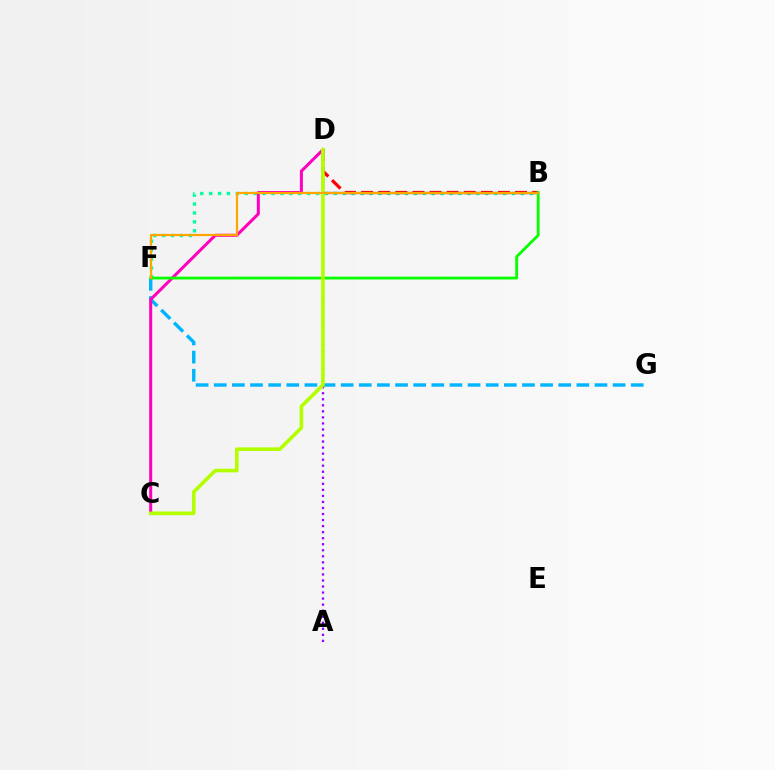{('A', 'D'): [{'color': '#9b00ff', 'line_style': 'dotted', 'thickness': 1.64}], ('B', 'F'): [{'color': '#00ff9d', 'line_style': 'dotted', 'thickness': 2.42}, {'color': '#08ff00', 'line_style': 'solid', 'thickness': 2.03}, {'color': '#ffa500', 'line_style': 'solid', 'thickness': 1.6}], ('B', 'D'): [{'color': '#ff0000', 'line_style': 'dashed', 'thickness': 2.32}, {'color': '#0010ff', 'line_style': 'solid', 'thickness': 1.57}], ('F', 'G'): [{'color': '#00b5ff', 'line_style': 'dashed', 'thickness': 2.46}], ('C', 'D'): [{'color': '#ff00bd', 'line_style': 'solid', 'thickness': 2.17}, {'color': '#b3ff00', 'line_style': 'solid', 'thickness': 2.61}]}